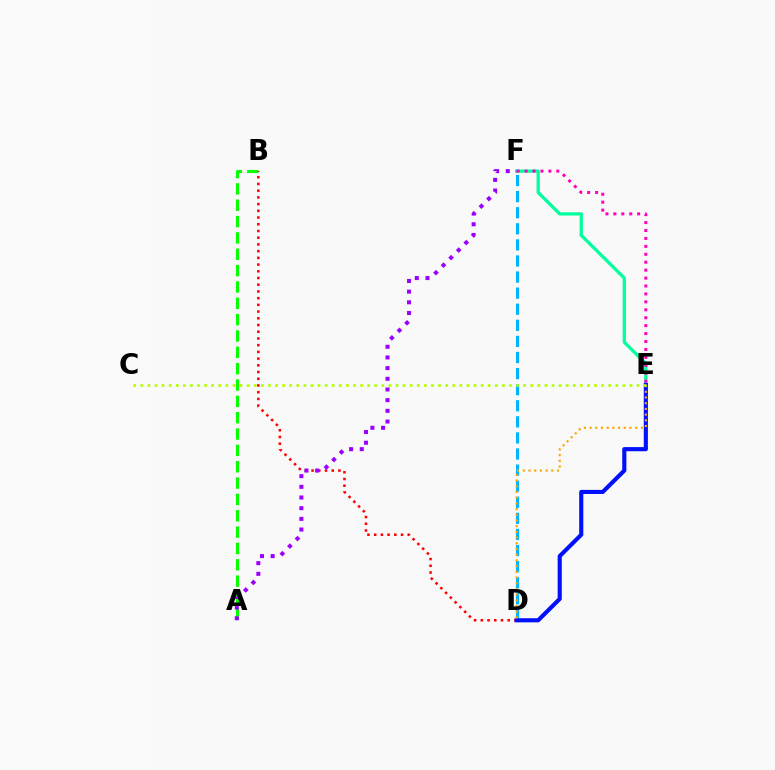{('E', 'F'): [{'color': '#00ff9d', 'line_style': 'solid', 'thickness': 2.36}, {'color': '#ff00bd', 'line_style': 'dotted', 'thickness': 2.15}], ('A', 'B'): [{'color': '#08ff00', 'line_style': 'dashed', 'thickness': 2.22}], ('B', 'D'): [{'color': '#ff0000', 'line_style': 'dotted', 'thickness': 1.83}], ('D', 'F'): [{'color': '#00b5ff', 'line_style': 'dashed', 'thickness': 2.19}], ('D', 'E'): [{'color': '#0010ff', 'line_style': 'solid', 'thickness': 2.97}, {'color': '#ffa500', 'line_style': 'dotted', 'thickness': 1.55}], ('C', 'E'): [{'color': '#b3ff00', 'line_style': 'dotted', 'thickness': 1.93}], ('A', 'F'): [{'color': '#9b00ff', 'line_style': 'dotted', 'thickness': 2.9}]}